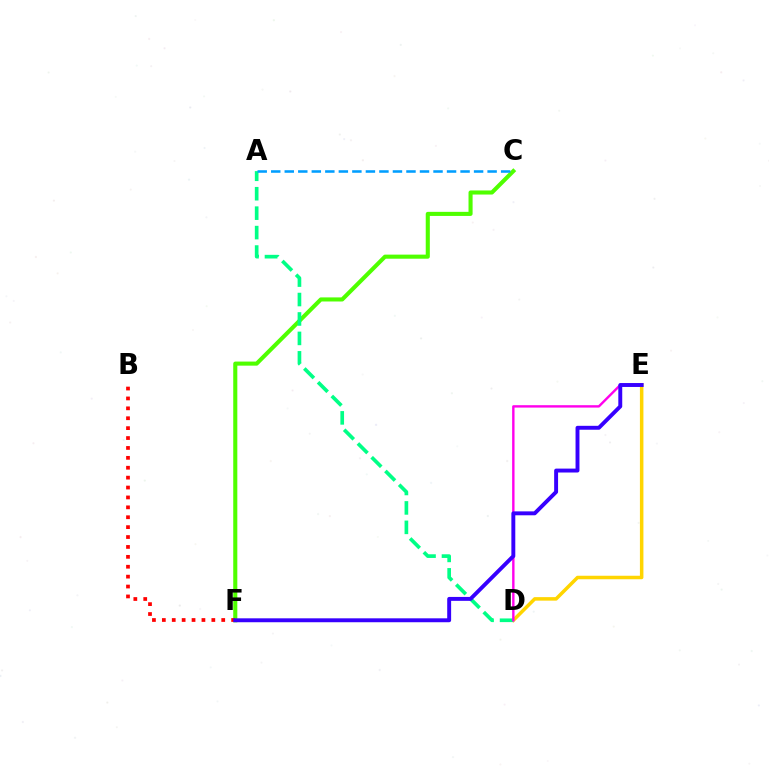{('D', 'E'): [{'color': '#ffd500', 'line_style': 'solid', 'thickness': 2.53}, {'color': '#ff00ed', 'line_style': 'solid', 'thickness': 1.72}], ('C', 'F'): [{'color': '#4fff00', 'line_style': 'solid', 'thickness': 2.94}], ('B', 'F'): [{'color': '#ff0000', 'line_style': 'dotted', 'thickness': 2.69}], ('A', 'D'): [{'color': '#00ff86', 'line_style': 'dashed', 'thickness': 2.64}], ('E', 'F'): [{'color': '#3700ff', 'line_style': 'solid', 'thickness': 2.82}], ('A', 'C'): [{'color': '#009eff', 'line_style': 'dashed', 'thickness': 1.84}]}